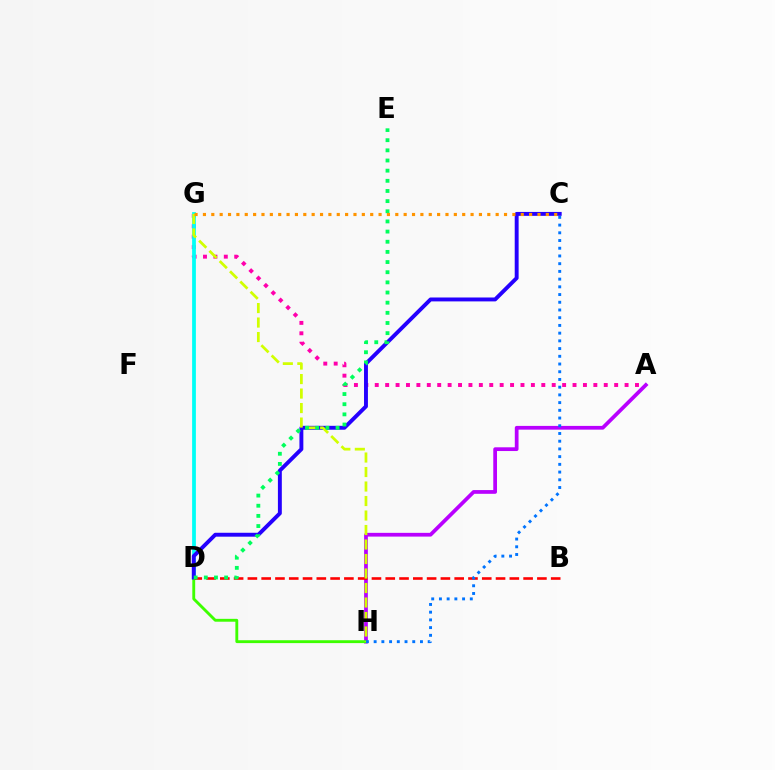{('A', 'G'): [{'color': '#ff00ac', 'line_style': 'dotted', 'thickness': 2.83}], ('D', 'G'): [{'color': '#00fff6', 'line_style': 'solid', 'thickness': 2.71}], ('A', 'H'): [{'color': '#b900ff', 'line_style': 'solid', 'thickness': 2.69}], ('D', 'H'): [{'color': '#3dff00', 'line_style': 'solid', 'thickness': 2.07}], ('C', 'D'): [{'color': '#2500ff', 'line_style': 'solid', 'thickness': 2.81}], ('B', 'D'): [{'color': '#ff0000', 'line_style': 'dashed', 'thickness': 1.87}], ('G', 'H'): [{'color': '#d1ff00', 'line_style': 'dashed', 'thickness': 1.97}], ('D', 'E'): [{'color': '#00ff5c', 'line_style': 'dotted', 'thickness': 2.76}], ('C', 'G'): [{'color': '#ff9400', 'line_style': 'dotted', 'thickness': 2.27}], ('C', 'H'): [{'color': '#0074ff', 'line_style': 'dotted', 'thickness': 2.1}]}